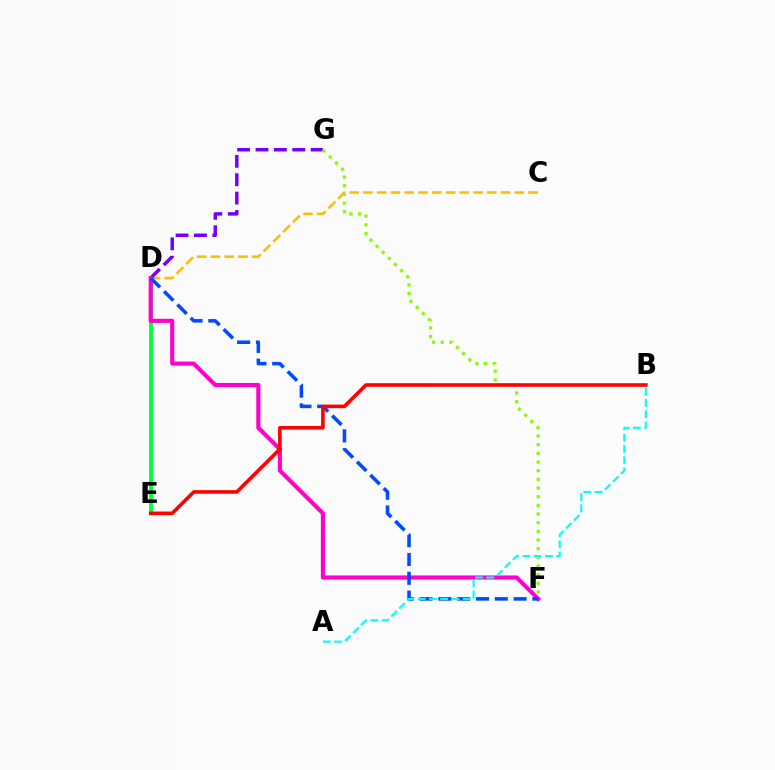{('D', 'E'): [{'color': '#00ff39', 'line_style': 'solid', 'thickness': 2.77}], ('C', 'D'): [{'color': '#ffbd00', 'line_style': 'dashed', 'thickness': 1.87}], ('D', 'G'): [{'color': '#7200ff', 'line_style': 'dashed', 'thickness': 2.5}], ('D', 'F'): [{'color': '#ff00cf', 'line_style': 'solid', 'thickness': 2.97}, {'color': '#004bff', 'line_style': 'dashed', 'thickness': 2.56}], ('F', 'G'): [{'color': '#84ff00', 'line_style': 'dotted', 'thickness': 2.35}], ('B', 'E'): [{'color': '#ff0000', 'line_style': 'solid', 'thickness': 2.59}], ('A', 'B'): [{'color': '#00fff6', 'line_style': 'dashed', 'thickness': 1.53}]}